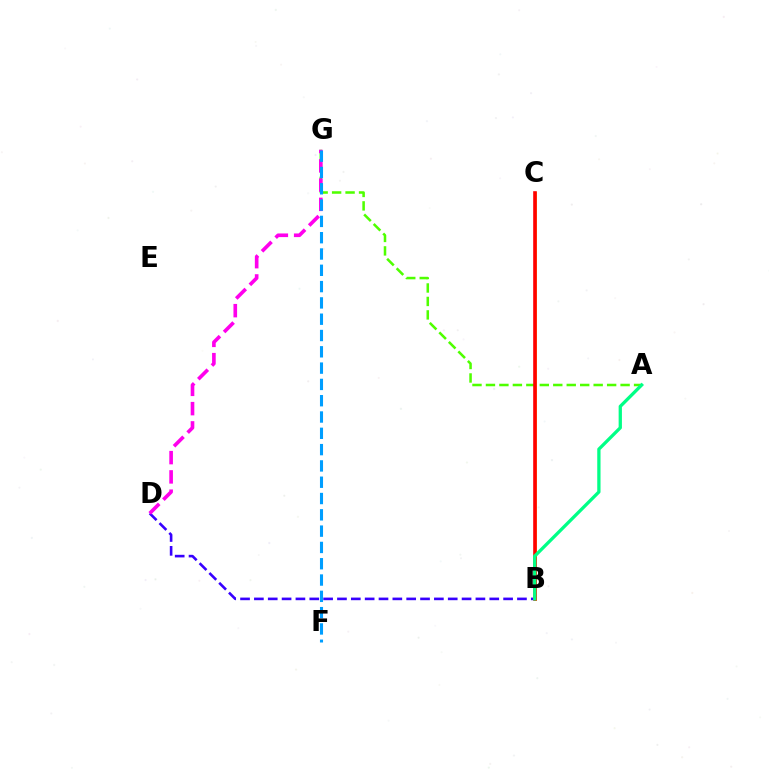{('B', 'D'): [{'color': '#3700ff', 'line_style': 'dashed', 'thickness': 1.88}], ('A', 'G'): [{'color': '#4fff00', 'line_style': 'dashed', 'thickness': 1.83}], ('B', 'C'): [{'color': '#ffd500', 'line_style': 'solid', 'thickness': 1.99}, {'color': '#ff0000', 'line_style': 'solid', 'thickness': 2.6}], ('D', 'G'): [{'color': '#ff00ed', 'line_style': 'dashed', 'thickness': 2.62}], ('F', 'G'): [{'color': '#009eff', 'line_style': 'dashed', 'thickness': 2.21}], ('A', 'B'): [{'color': '#00ff86', 'line_style': 'solid', 'thickness': 2.36}]}